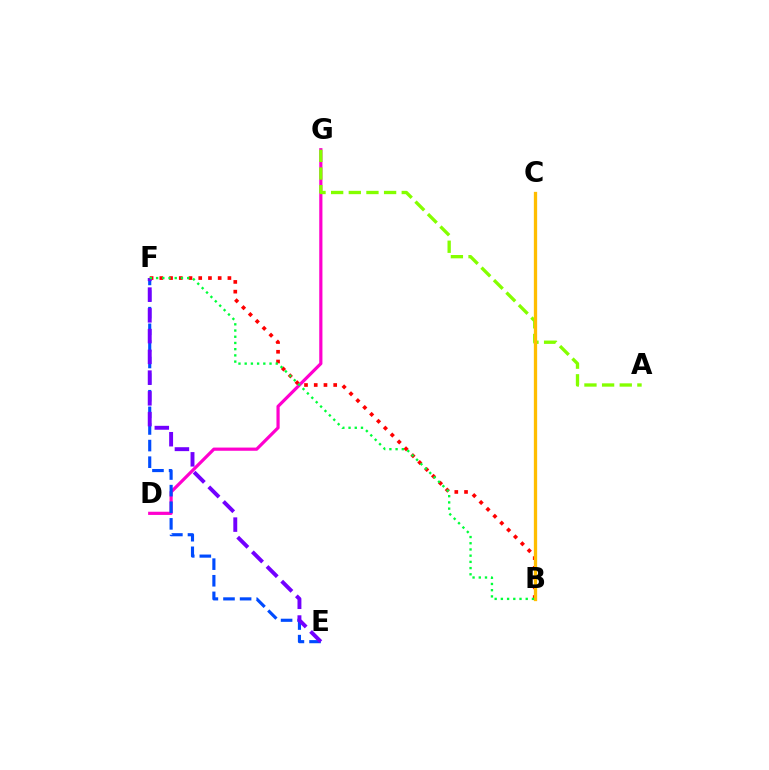{('B', 'F'): [{'color': '#ff0000', 'line_style': 'dotted', 'thickness': 2.64}, {'color': '#00ff39', 'line_style': 'dotted', 'thickness': 1.69}], ('D', 'G'): [{'color': '#ff00cf', 'line_style': 'solid', 'thickness': 2.3}], ('B', 'C'): [{'color': '#00fff6', 'line_style': 'dotted', 'thickness': 1.94}, {'color': '#ffbd00', 'line_style': 'solid', 'thickness': 2.38}], ('E', 'F'): [{'color': '#004bff', 'line_style': 'dashed', 'thickness': 2.26}, {'color': '#7200ff', 'line_style': 'dashed', 'thickness': 2.82}], ('A', 'G'): [{'color': '#84ff00', 'line_style': 'dashed', 'thickness': 2.4}]}